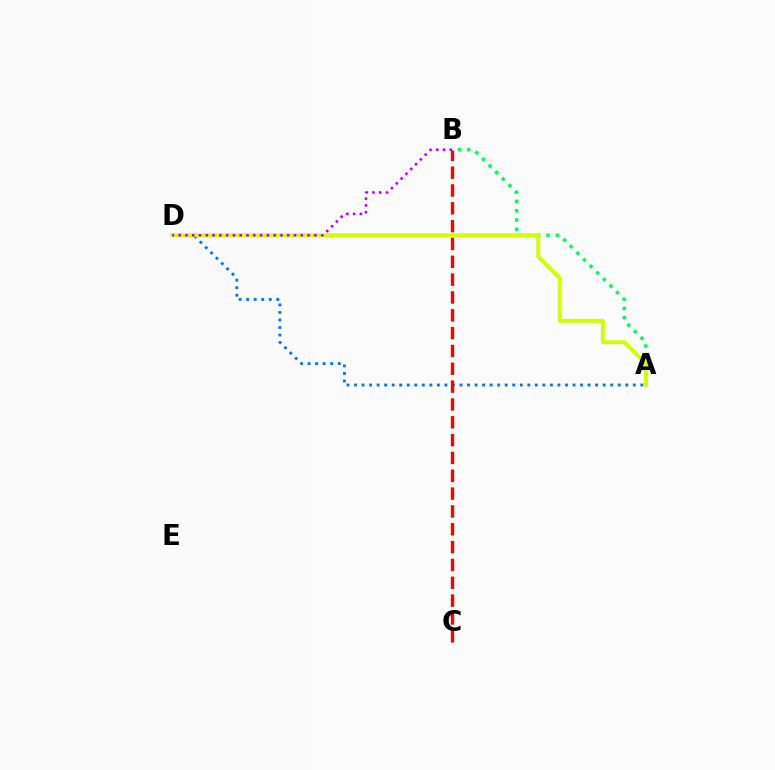{('A', 'D'): [{'color': '#0074ff', 'line_style': 'dotted', 'thickness': 2.05}, {'color': '#d1ff00', 'line_style': 'solid', 'thickness': 2.83}], ('A', 'B'): [{'color': '#00ff5c', 'line_style': 'dotted', 'thickness': 2.53}], ('B', 'C'): [{'color': '#ff0000', 'line_style': 'dashed', 'thickness': 2.42}], ('B', 'D'): [{'color': '#b900ff', 'line_style': 'dotted', 'thickness': 1.84}]}